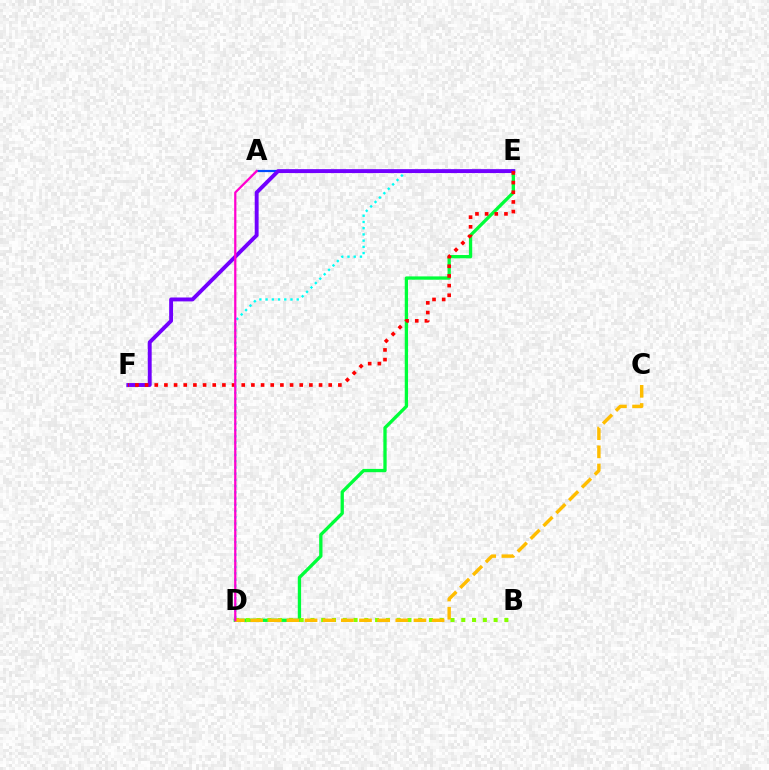{('A', 'E'): [{'color': '#004bff', 'line_style': 'solid', 'thickness': 1.59}], ('D', 'E'): [{'color': '#00fff6', 'line_style': 'dotted', 'thickness': 1.69}, {'color': '#00ff39', 'line_style': 'solid', 'thickness': 2.38}], ('B', 'D'): [{'color': '#84ff00', 'line_style': 'dotted', 'thickness': 2.93}], ('C', 'D'): [{'color': '#ffbd00', 'line_style': 'dashed', 'thickness': 2.47}], ('E', 'F'): [{'color': '#7200ff', 'line_style': 'solid', 'thickness': 2.81}, {'color': '#ff0000', 'line_style': 'dotted', 'thickness': 2.63}], ('A', 'D'): [{'color': '#ff00cf', 'line_style': 'solid', 'thickness': 1.61}]}